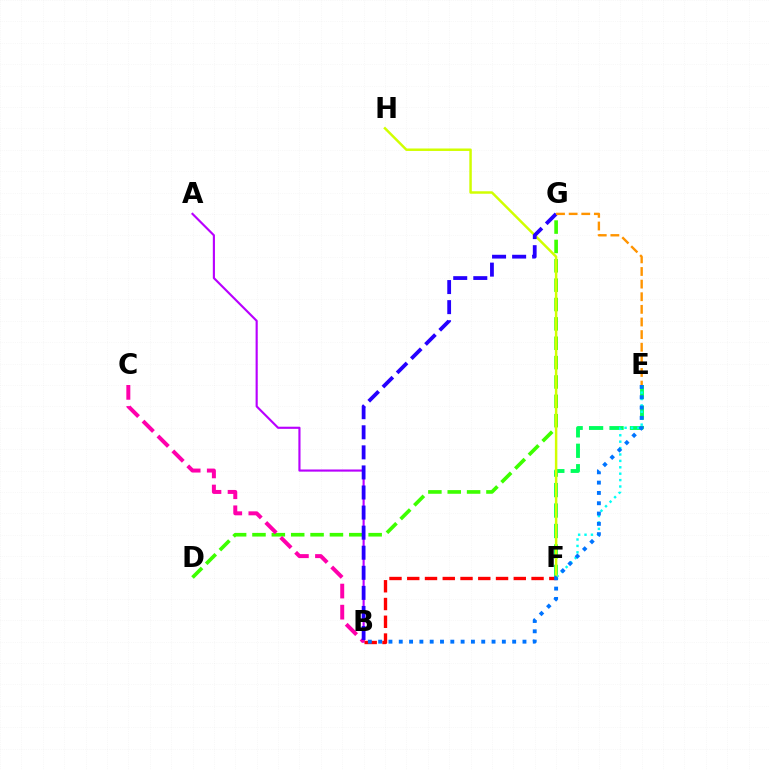{('E', 'F'): [{'color': '#00ff5c', 'line_style': 'dashed', 'thickness': 2.78}, {'color': '#00fff6', 'line_style': 'dotted', 'thickness': 1.74}], ('A', 'B'): [{'color': '#b900ff', 'line_style': 'solid', 'thickness': 1.54}], ('D', 'G'): [{'color': '#3dff00', 'line_style': 'dashed', 'thickness': 2.63}], ('B', 'C'): [{'color': '#ff00ac', 'line_style': 'dashed', 'thickness': 2.86}], ('F', 'H'): [{'color': '#d1ff00', 'line_style': 'solid', 'thickness': 1.78}], ('B', 'F'): [{'color': '#ff0000', 'line_style': 'dashed', 'thickness': 2.41}], ('B', 'G'): [{'color': '#2500ff', 'line_style': 'dashed', 'thickness': 2.73}], ('E', 'G'): [{'color': '#ff9400', 'line_style': 'dashed', 'thickness': 1.71}], ('B', 'E'): [{'color': '#0074ff', 'line_style': 'dotted', 'thickness': 2.8}]}